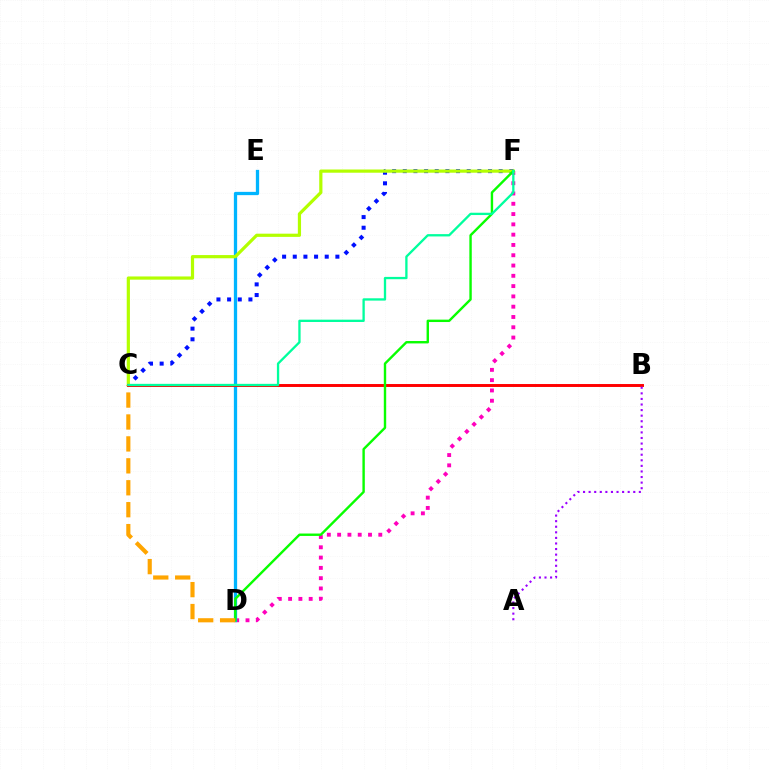{('D', 'F'): [{'color': '#ff00bd', 'line_style': 'dotted', 'thickness': 2.8}, {'color': '#08ff00', 'line_style': 'solid', 'thickness': 1.73}], ('D', 'E'): [{'color': '#00b5ff', 'line_style': 'solid', 'thickness': 2.36}], ('C', 'F'): [{'color': '#0010ff', 'line_style': 'dotted', 'thickness': 2.9}, {'color': '#b3ff00', 'line_style': 'solid', 'thickness': 2.31}, {'color': '#00ff9d', 'line_style': 'solid', 'thickness': 1.67}], ('B', 'C'): [{'color': '#ff0000', 'line_style': 'solid', 'thickness': 2.11}], ('C', 'D'): [{'color': '#ffa500', 'line_style': 'dashed', 'thickness': 2.98}], ('A', 'B'): [{'color': '#9b00ff', 'line_style': 'dotted', 'thickness': 1.52}]}